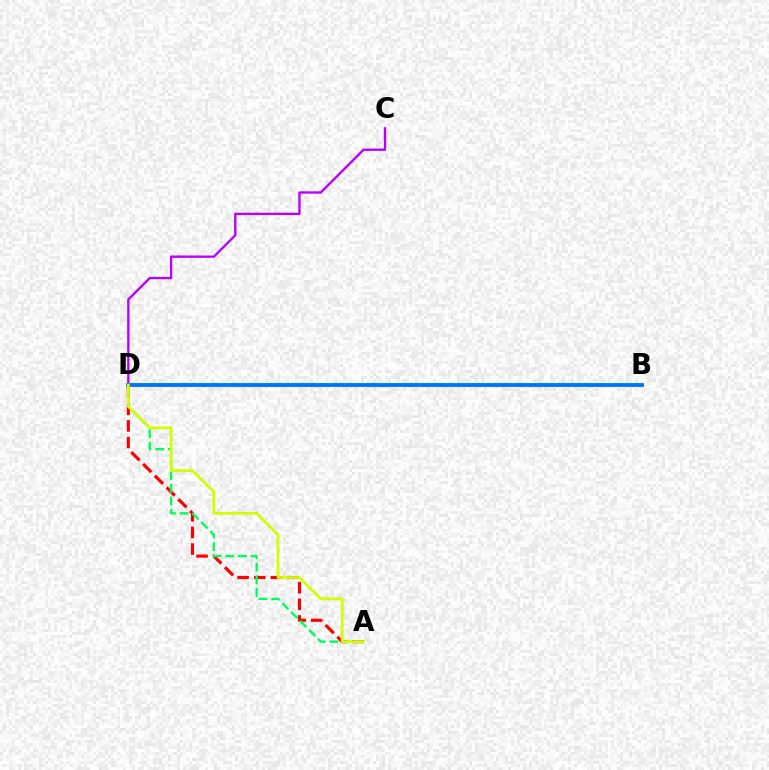{('C', 'D'): [{'color': '#b900ff', 'line_style': 'solid', 'thickness': 1.69}], ('A', 'D'): [{'color': '#ff0000', 'line_style': 'dashed', 'thickness': 2.26}, {'color': '#00ff5c', 'line_style': 'dashed', 'thickness': 1.72}, {'color': '#d1ff00', 'line_style': 'solid', 'thickness': 1.97}], ('B', 'D'): [{'color': '#0074ff', 'line_style': 'solid', 'thickness': 2.79}]}